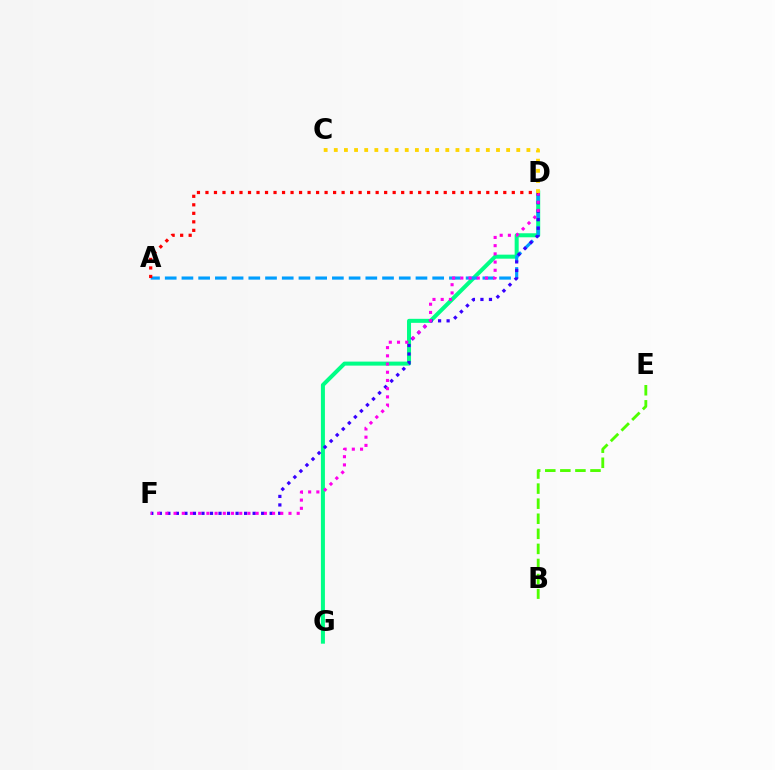{('D', 'G'): [{'color': '#00ff86', 'line_style': 'solid', 'thickness': 2.9}], ('A', 'D'): [{'color': '#009eff', 'line_style': 'dashed', 'thickness': 2.27}, {'color': '#ff0000', 'line_style': 'dotted', 'thickness': 2.31}], ('B', 'E'): [{'color': '#4fff00', 'line_style': 'dashed', 'thickness': 2.05}], ('D', 'F'): [{'color': '#3700ff', 'line_style': 'dotted', 'thickness': 2.32}, {'color': '#ff00ed', 'line_style': 'dotted', 'thickness': 2.23}], ('C', 'D'): [{'color': '#ffd500', 'line_style': 'dotted', 'thickness': 2.75}]}